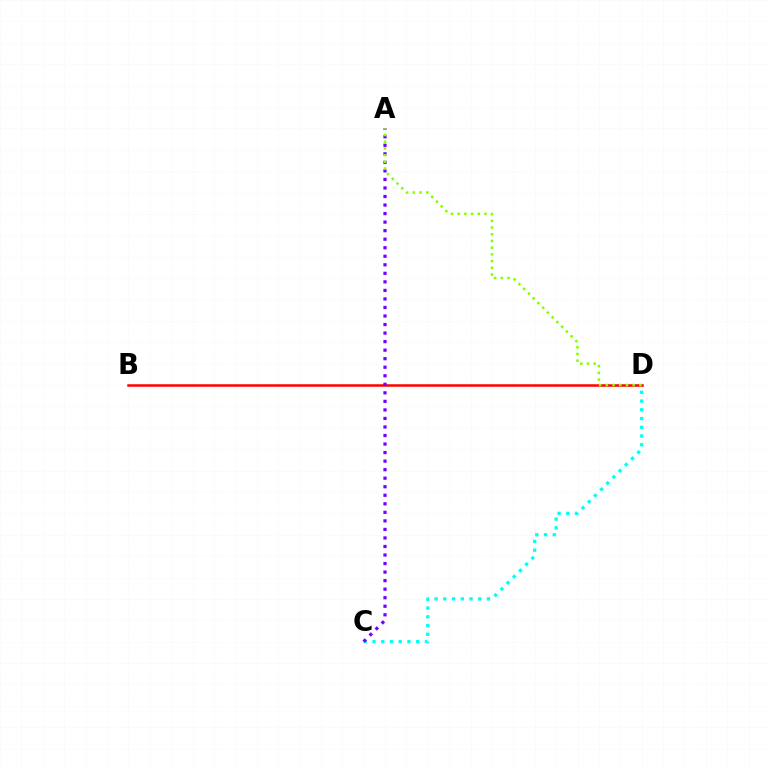{('C', 'D'): [{'color': '#00fff6', 'line_style': 'dotted', 'thickness': 2.37}], ('B', 'D'): [{'color': '#ff0000', 'line_style': 'solid', 'thickness': 1.8}], ('A', 'C'): [{'color': '#7200ff', 'line_style': 'dotted', 'thickness': 2.32}], ('A', 'D'): [{'color': '#84ff00', 'line_style': 'dotted', 'thickness': 1.82}]}